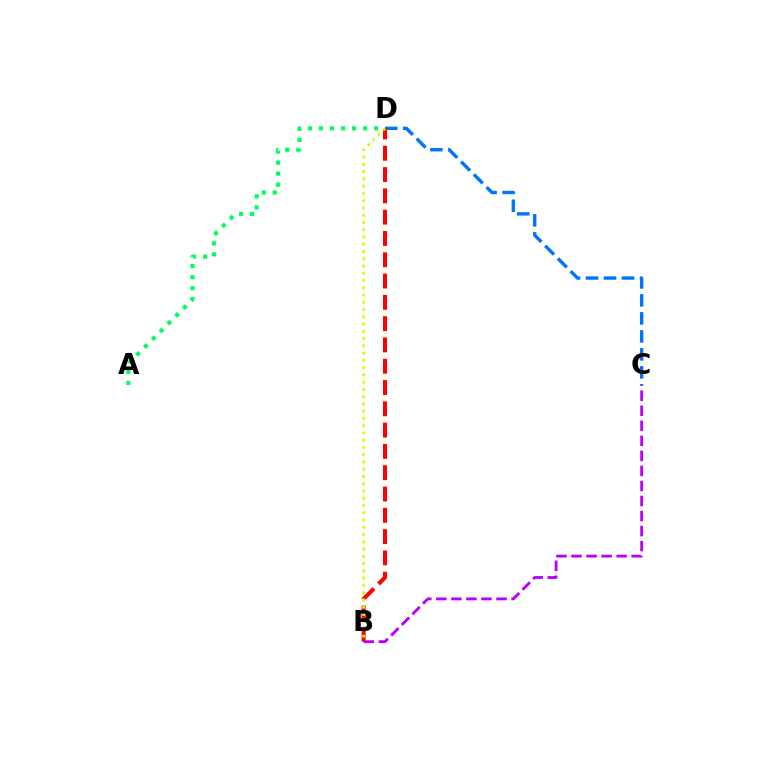{('C', 'D'): [{'color': '#0074ff', 'line_style': 'dashed', 'thickness': 2.44}], ('B', 'D'): [{'color': '#ff0000', 'line_style': 'dashed', 'thickness': 2.89}, {'color': '#d1ff00', 'line_style': 'dotted', 'thickness': 1.97}], ('B', 'C'): [{'color': '#b900ff', 'line_style': 'dashed', 'thickness': 2.04}], ('A', 'D'): [{'color': '#00ff5c', 'line_style': 'dotted', 'thickness': 3.0}]}